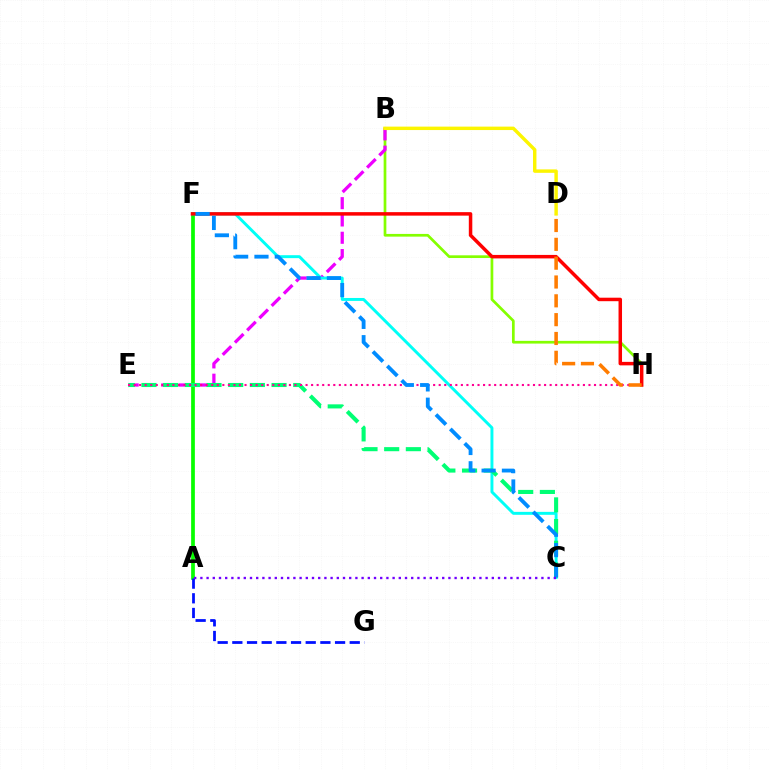{('B', 'H'): [{'color': '#84ff00', 'line_style': 'solid', 'thickness': 1.95}], ('A', 'F'): [{'color': '#08ff00', 'line_style': 'solid', 'thickness': 2.68}], ('B', 'E'): [{'color': '#ee00ff', 'line_style': 'dashed', 'thickness': 2.35}], ('C', 'F'): [{'color': '#00fff6', 'line_style': 'solid', 'thickness': 2.12}, {'color': '#008cff', 'line_style': 'dashed', 'thickness': 2.76}], ('A', 'G'): [{'color': '#0010ff', 'line_style': 'dashed', 'thickness': 1.99}], ('B', 'D'): [{'color': '#fcf500', 'line_style': 'solid', 'thickness': 2.47}], ('C', 'E'): [{'color': '#00ff74', 'line_style': 'dashed', 'thickness': 2.94}], ('E', 'H'): [{'color': '#ff0094', 'line_style': 'dotted', 'thickness': 1.51}], ('F', 'H'): [{'color': '#ff0000', 'line_style': 'solid', 'thickness': 2.51}], ('D', 'H'): [{'color': '#ff7c00', 'line_style': 'dashed', 'thickness': 2.56}], ('A', 'C'): [{'color': '#7200ff', 'line_style': 'dotted', 'thickness': 1.68}]}